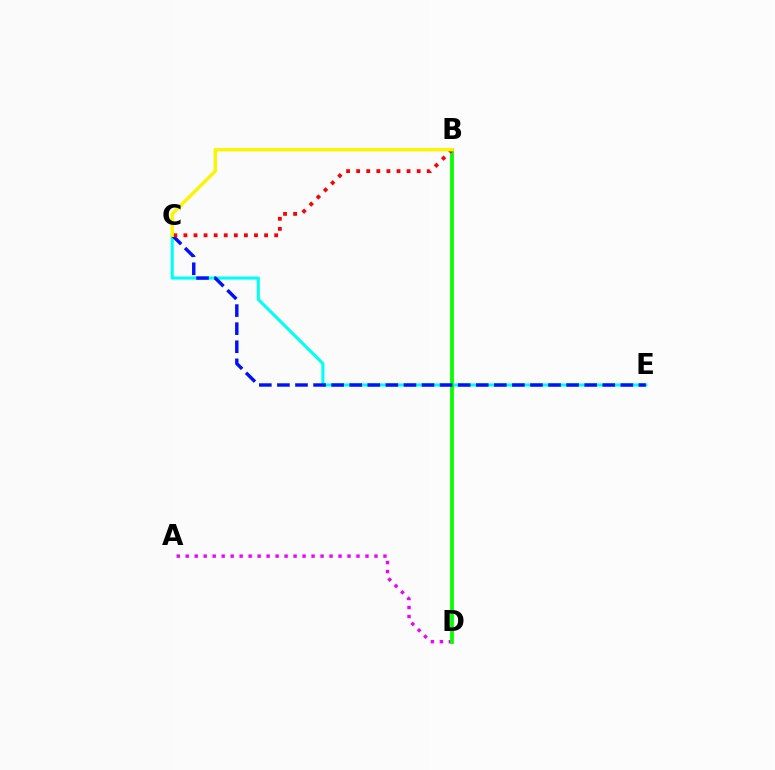{('C', 'E'): [{'color': '#00fff6', 'line_style': 'solid', 'thickness': 2.21}, {'color': '#0010ff', 'line_style': 'dashed', 'thickness': 2.46}], ('A', 'D'): [{'color': '#ee00ff', 'line_style': 'dotted', 'thickness': 2.44}], ('B', 'D'): [{'color': '#08ff00', 'line_style': 'solid', 'thickness': 2.72}], ('B', 'C'): [{'color': '#ff0000', 'line_style': 'dotted', 'thickness': 2.74}, {'color': '#fcf500', 'line_style': 'solid', 'thickness': 2.44}]}